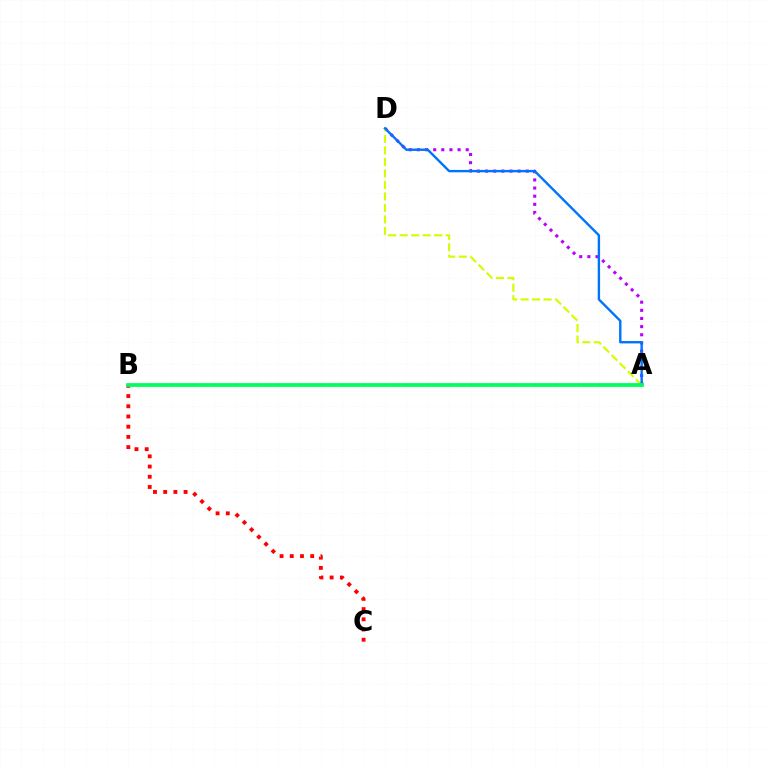{('A', 'D'): [{'color': '#b900ff', 'line_style': 'dotted', 'thickness': 2.21}, {'color': '#d1ff00', 'line_style': 'dashed', 'thickness': 1.56}, {'color': '#0074ff', 'line_style': 'solid', 'thickness': 1.72}], ('B', 'C'): [{'color': '#ff0000', 'line_style': 'dotted', 'thickness': 2.77}], ('A', 'B'): [{'color': '#00ff5c', 'line_style': 'solid', 'thickness': 2.71}]}